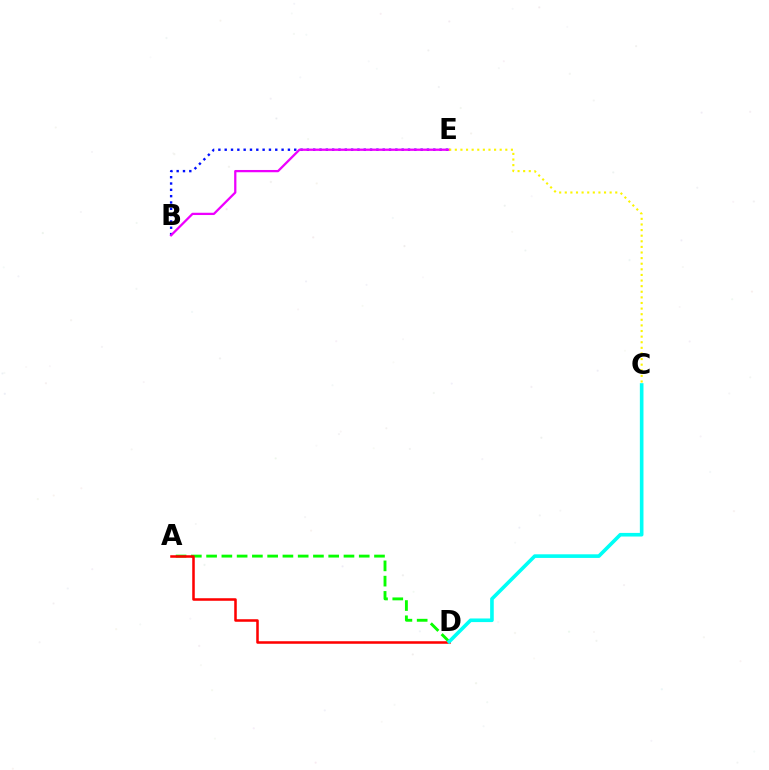{('A', 'D'): [{'color': '#08ff00', 'line_style': 'dashed', 'thickness': 2.07}, {'color': '#ff0000', 'line_style': 'solid', 'thickness': 1.83}], ('B', 'E'): [{'color': '#0010ff', 'line_style': 'dotted', 'thickness': 1.72}, {'color': '#ee00ff', 'line_style': 'solid', 'thickness': 1.63}], ('C', 'D'): [{'color': '#00fff6', 'line_style': 'solid', 'thickness': 2.61}], ('C', 'E'): [{'color': '#fcf500', 'line_style': 'dotted', 'thickness': 1.52}]}